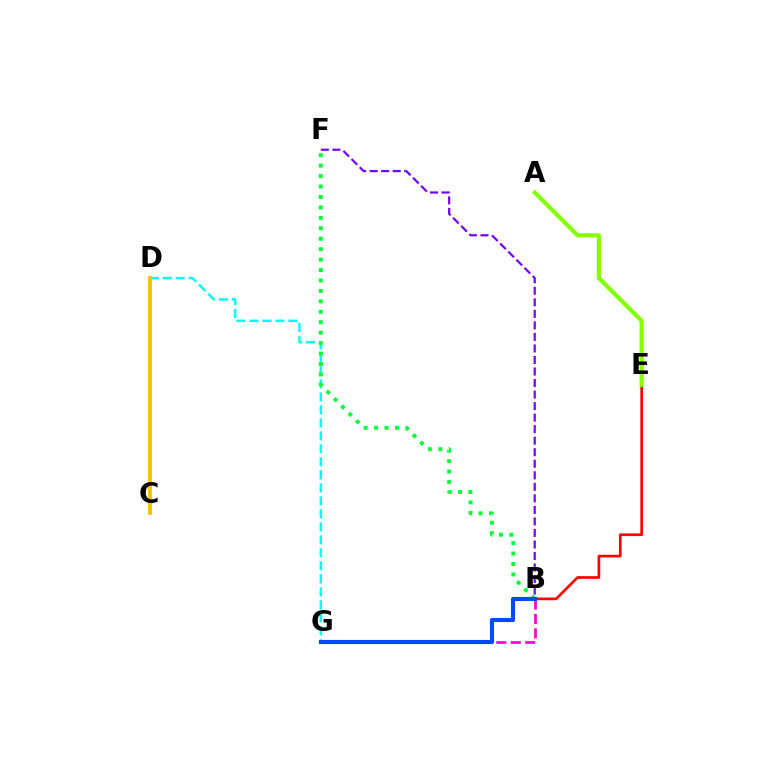{('B', 'G'): [{'color': '#ff00cf', 'line_style': 'dashed', 'thickness': 1.96}, {'color': '#004bff', 'line_style': 'solid', 'thickness': 2.97}], ('D', 'G'): [{'color': '#00fff6', 'line_style': 'dashed', 'thickness': 1.77}], ('B', 'E'): [{'color': '#ff0000', 'line_style': 'solid', 'thickness': 1.92}], ('C', 'D'): [{'color': '#ffbd00', 'line_style': 'solid', 'thickness': 2.68}], ('B', 'F'): [{'color': '#7200ff', 'line_style': 'dashed', 'thickness': 1.57}, {'color': '#00ff39', 'line_style': 'dotted', 'thickness': 2.84}], ('A', 'E'): [{'color': '#84ff00', 'line_style': 'solid', 'thickness': 2.97}]}